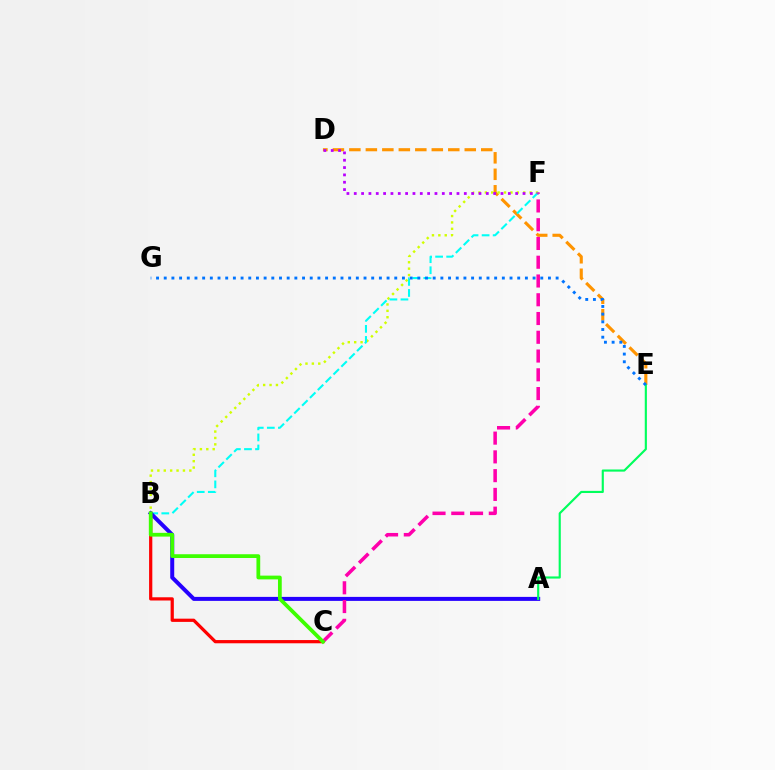{('D', 'E'): [{'color': '#ff9400', 'line_style': 'dashed', 'thickness': 2.24}], ('B', 'F'): [{'color': '#d1ff00', 'line_style': 'dotted', 'thickness': 1.74}, {'color': '#00fff6', 'line_style': 'dashed', 'thickness': 1.5}], ('B', 'C'): [{'color': '#ff0000', 'line_style': 'solid', 'thickness': 2.32}, {'color': '#3dff00', 'line_style': 'solid', 'thickness': 2.71}], ('D', 'F'): [{'color': '#b900ff', 'line_style': 'dotted', 'thickness': 1.99}], ('A', 'B'): [{'color': '#2500ff', 'line_style': 'solid', 'thickness': 2.88}], ('A', 'E'): [{'color': '#00ff5c', 'line_style': 'solid', 'thickness': 1.55}], ('C', 'F'): [{'color': '#ff00ac', 'line_style': 'dashed', 'thickness': 2.55}], ('E', 'G'): [{'color': '#0074ff', 'line_style': 'dotted', 'thickness': 2.09}]}